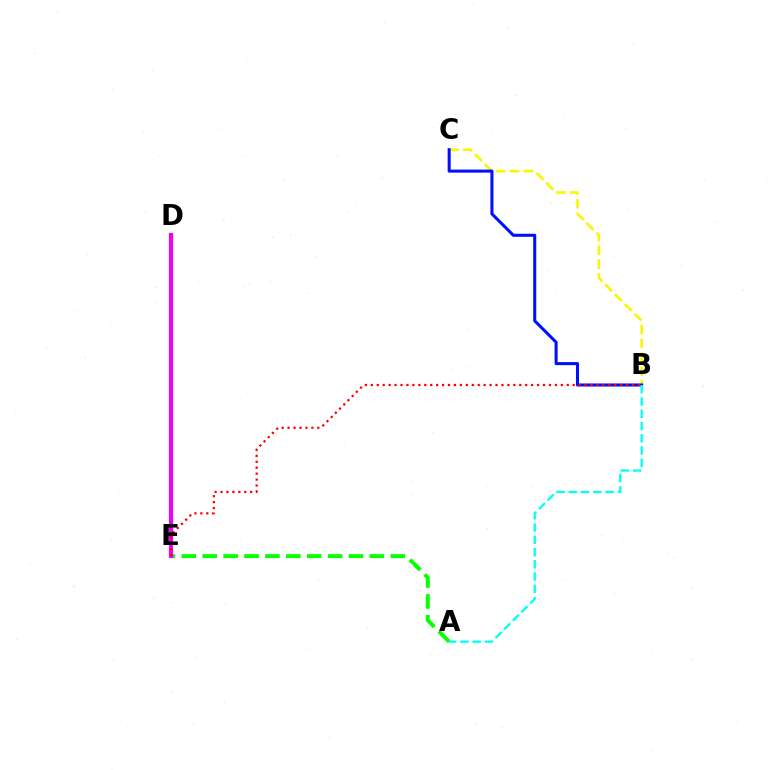{('A', 'E'): [{'color': '#08ff00', 'line_style': 'dashed', 'thickness': 2.84}], ('B', 'C'): [{'color': '#fcf500', 'line_style': 'dashed', 'thickness': 1.88}, {'color': '#0010ff', 'line_style': 'solid', 'thickness': 2.19}], ('D', 'E'): [{'color': '#ee00ff', 'line_style': 'solid', 'thickness': 2.99}], ('B', 'E'): [{'color': '#ff0000', 'line_style': 'dotted', 'thickness': 1.61}], ('A', 'B'): [{'color': '#00fff6', 'line_style': 'dashed', 'thickness': 1.66}]}